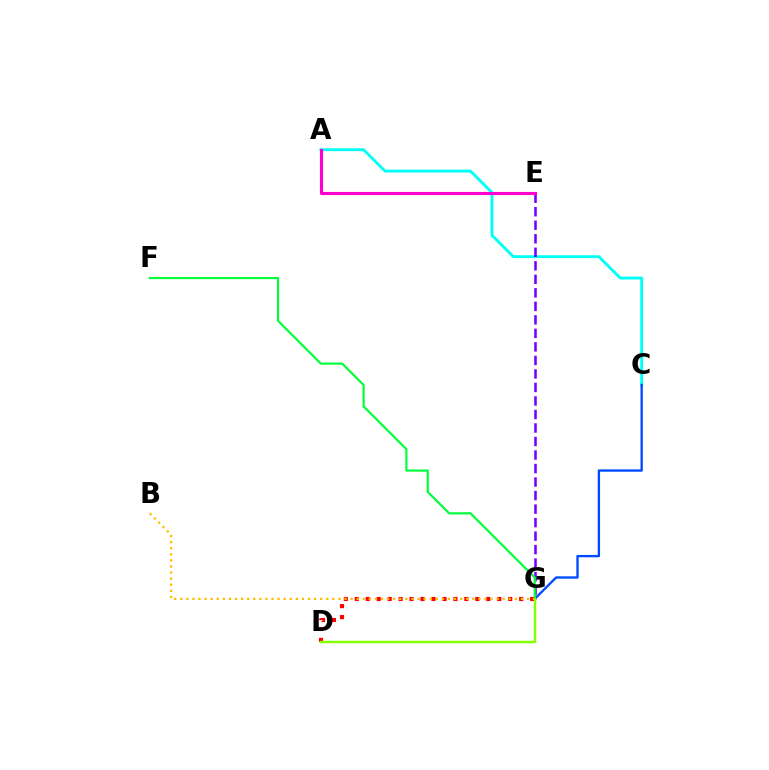{('A', 'C'): [{'color': '#00fff6', 'line_style': 'solid', 'thickness': 2.06}], ('C', 'G'): [{'color': '#004bff', 'line_style': 'solid', 'thickness': 1.68}], ('E', 'G'): [{'color': '#7200ff', 'line_style': 'dashed', 'thickness': 1.84}], ('F', 'G'): [{'color': '#00ff39', 'line_style': 'solid', 'thickness': 1.57}], ('D', 'G'): [{'color': '#ff0000', 'line_style': 'dotted', 'thickness': 2.98}, {'color': '#84ff00', 'line_style': 'solid', 'thickness': 1.76}], ('B', 'G'): [{'color': '#ffbd00', 'line_style': 'dotted', 'thickness': 1.65}], ('A', 'E'): [{'color': '#ff00cf', 'line_style': 'solid', 'thickness': 2.25}]}